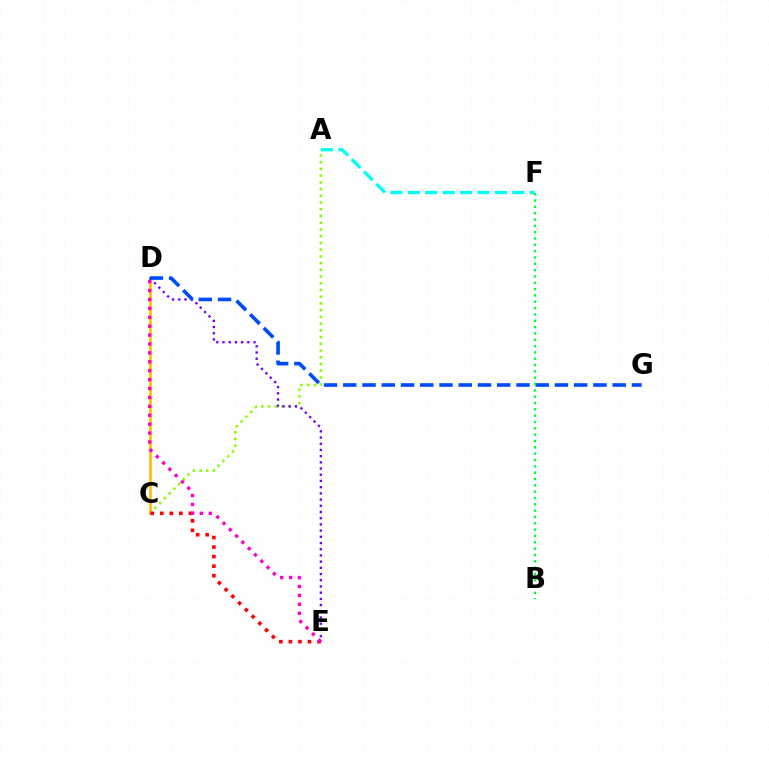{('A', 'F'): [{'color': '#00fff6', 'line_style': 'dashed', 'thickness': 2.37}], ('A', 'C'): [{'color': '#84ff00', 'line_style': 'dotted', 'thickness': 1.83}], ('C', 'D'): [{'color': '#ffbd00', 'line_style': 'solid', 'thickness': 1.89}], ('C', 'E'): [{'color': '#ff0000', 'line_style': 'dotted', 'thickness': 2.59}], ('D', 'E'): [{'color': '#ff00cf', 'line_style': 'dotted', 'thickness': 2.42}, {'color': '#7200ff', 'line_style': 'dotted', 'thickness': 1.69}], ('D', 'G'): [{'color': '#004bff', 'line_style': 'dashed', 'thickness': 2.61}], ('B', 'F'): [{'color': '#00ff39', 'line_style': 'dotted', 'thickness': 1.72}]}